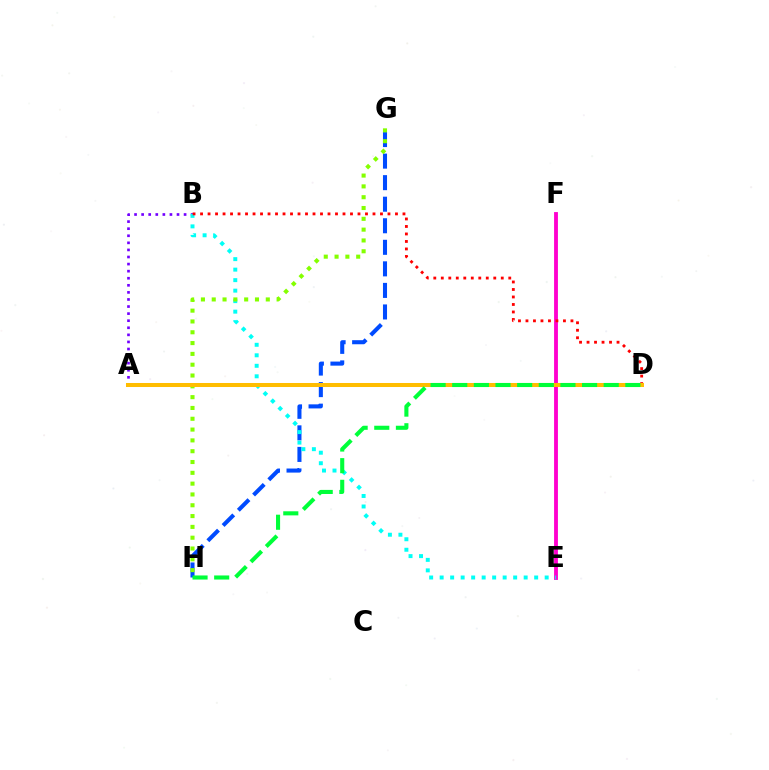{('G', 'H'): [{'color': '#004bff', 'line_style': 'dashed', 'thickness': 2.93}, {'color': '#84ff00', 'line_style': 'dotted', 'thickness': 2.94}], ('E', 'F'): [{'color': '#ff00cf', 'line_style': 'solid', 'thickness': 2.77}], ('A', 'B'): [{'color': '#7200ff', 'line_style': 'dotted', 'thickness': 1.92}], ('B', 'E'): [{'color': '#00fff6', 'line_style': 'dotted', 'thickness': 2.85}], ('B', 'D'): [{'color': '#ff0000', 'line_style': 'dotted', 'thickness': 2.04}], ('A', 'D'): [{'color': '#ffbd00', 'line_style': 'solid', 'thickness': 2.89}], ('D', 'H'): [{'color': '#00ff39', 'line_style': 'dashed', 'thickness': 2.94}]}